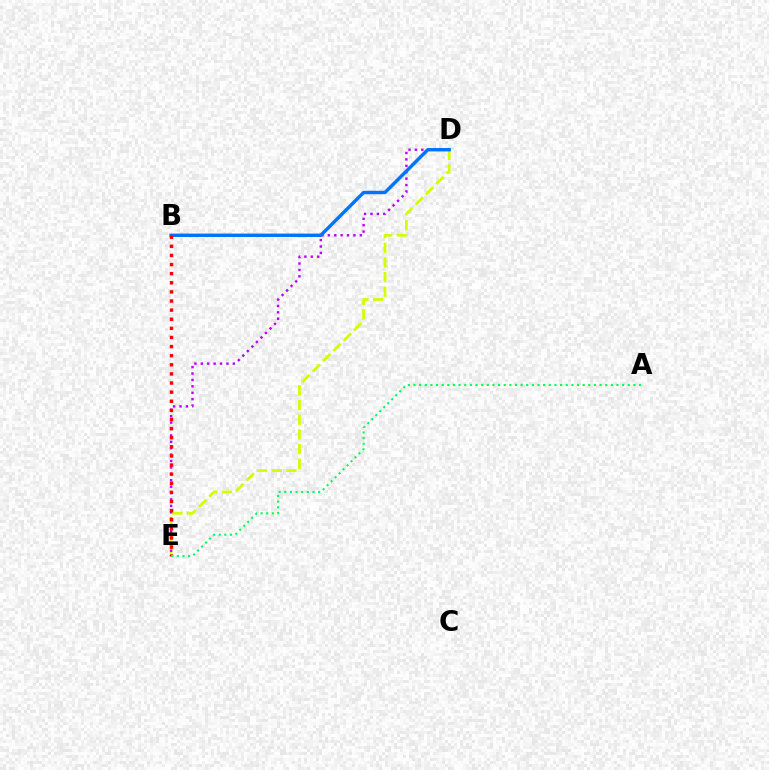{('D', 'E'): [{'color': '#d1ff00', 'line_style': 'dashed', 'thickness': 1.99}, {'color': '#b900ff', 'line_style': 'dotted', 'thickness': 1.74}], ('B', 'D'): [{'color': '#0074ff', 'line_style': 'solid', 'thickness': 2.45}], ('B', 'E'): [{'color': '#ff0000', 'line_style': 'dotted', 'thickness': 2.48}], ('A', 'E'): [{'color': '#00ff5c', 'line_style': 'dotted', 'thickness': 1.53}]}